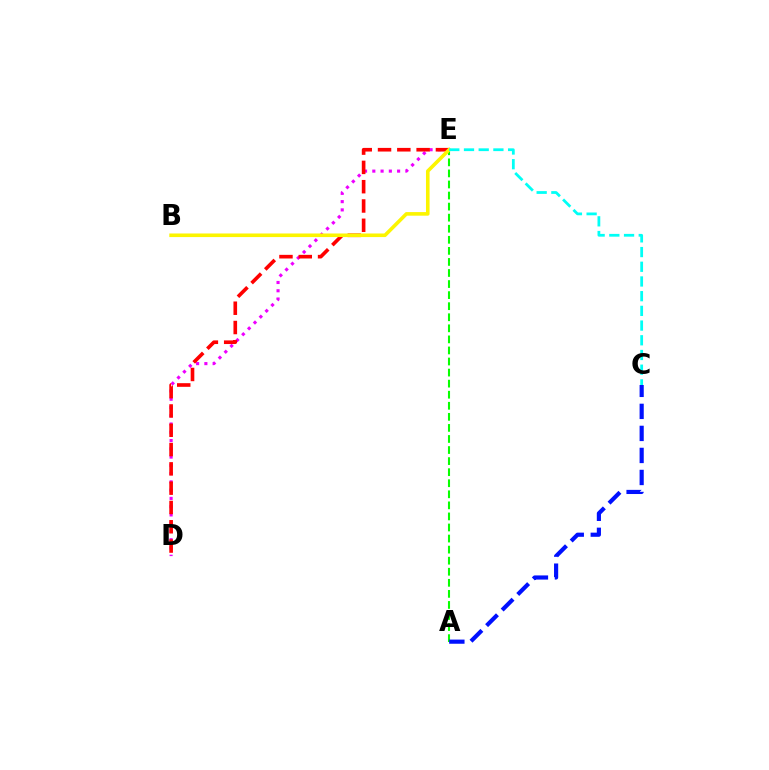{('A', 'E'): [{'color': '#08ff00', 'line_style': 'dashed', 'thickness': 1.5}], ('D', 'E'): [{'color': '#ee00ff', 'line_style': 'dotted', 'thickness': 2.25}, {'color': '#ff0000', 'line_style': 'dashed', 'thickness': 2.62}], ('B', 'E'): [{'color': '#fcf500', 'line_style': 'solid', 'thickness': 2.59}], ('A', 'C'): [{'color': '#0010ff', 'line_style': 'dashed', 'thickness': 2.99}], ('C', 'E'): [{'color': '#00fff6', 'line_style': 'dashed', 'thickness': 2.0}]}